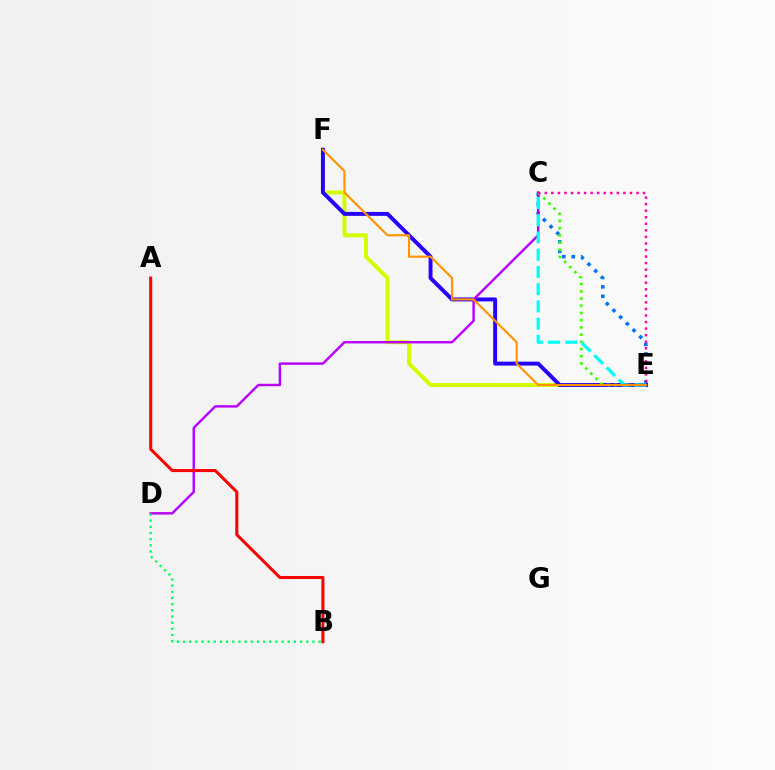{('E', 'F'): [{'color': '#d1ff00', 'line_style': 'solid', 'thickness': 2.87}, {'color': '#2500ff', 'line_style': 'solid', 'thickness': 2.83}, {'color': '#ff9400', 'line_style': 'solid', 'thickness': 1.54}], ('C', 'E'): [{'color': '#0074ff', 'line_style': 'dotted', 'thickness': 2.56}, {'color': '#3dff00', 'line_style': 'dotted', 'thickness': 1.96}, {'color': '#00fff6', 'line_style': 'dashed', 'thickness': 2.34}, {'color': '#ff00ac', 'line_style': 'dotted', 'thickness': 1.78}], ('C', 'D'): [{'color': '#b900ff', 'line_style': 'solid', 'thickness': 1.75}], ('A', 'B'): [{'color': '#ff0000', 'line_style': 'solid', 'thickness': 2.19}], ('B', 'D'): [{'color': '#00ff5c', 'line_style': 'dotted', 'thickness': 1.67}]}